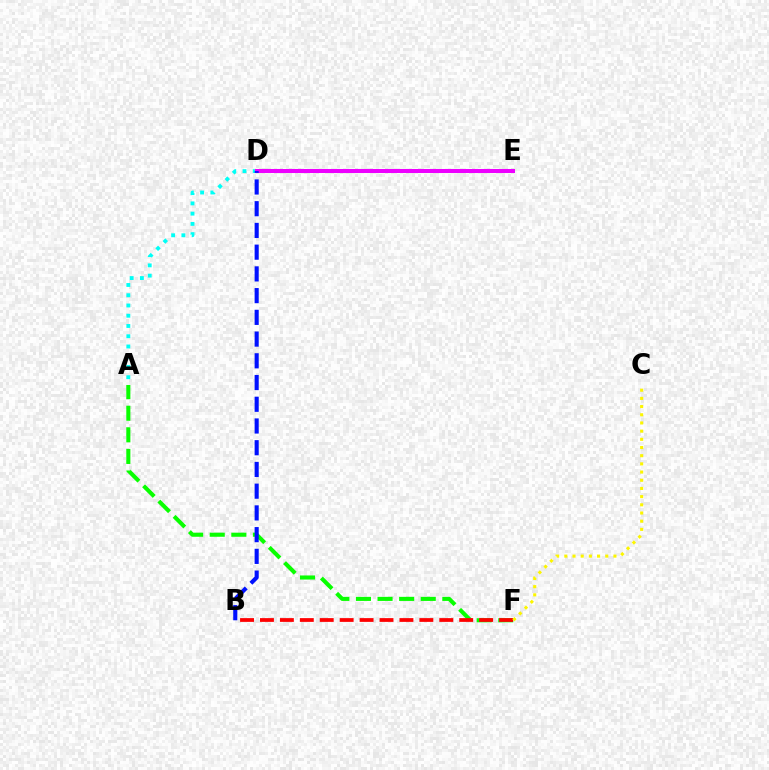{('A', 'F'): [{'color': '#08ff00', 'line_style': 'dashed', 'thickness': 2.93}], ('B', 'F'): [{'color': '#ff0000', 'line_style': 'dashed', 'thickness': 2.71}], ('A', 'D'): [{'color': '#00fff6', 'line_style': 'dotted', 'thickness': 2.78}], ('C', 'F'): [{'color': '#fcf500', 'line_style': 'dotted', 'thickness': 2.22}], ('D', 'E'): [{'color': '#ee00ff', 'line_style': 'solid', 'thickness': 2.9}], ('B', 'D'): [{'color': '#0010ff', 'line_style': 'dashed', 'thickness': 2.95}]}